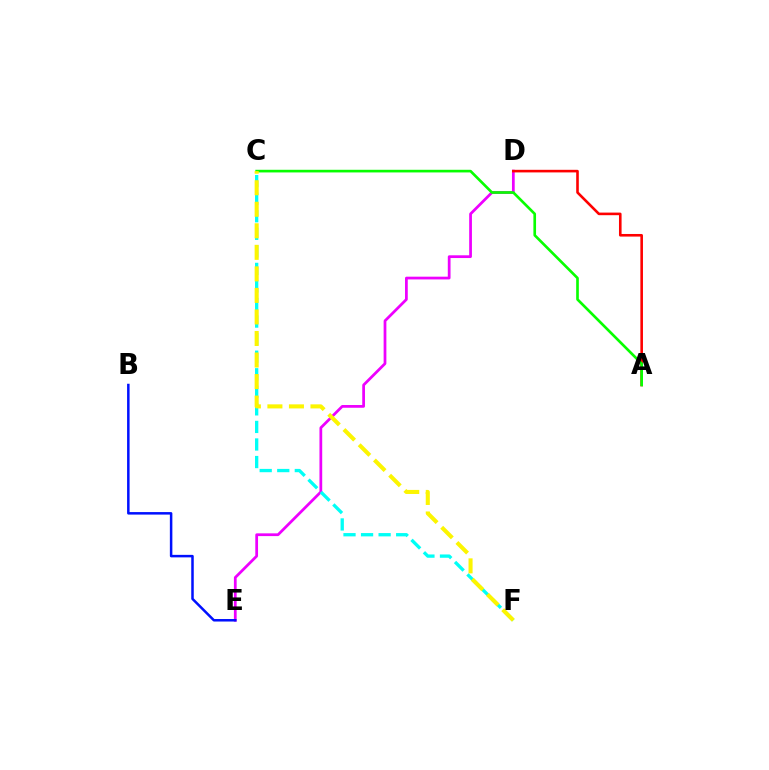{('D', 'E'): [{'color': '#ee00ff', 'line_style': 'solid', 'thickness': 1.98}], ('C', 'F'): [{'color': '#00fff6', 'line_style': 'dashed', 'thickness': 2.39}, {'color': '#fcf500', 'line_style': 'dashed', 'thickness': 2.93}], ('A', 'D'): [{'color': '#ff0000', 'line_style': 'solid', 'thickness': 1.87}], ('B', 'E'): [{'color': '#0010ff', 'line_style': 'solid', 'thickness': 1.8}], ('A', 'C'): [{'color': '#08ff00', 'line_style': 'solid', 'thickness': 1.91}]}